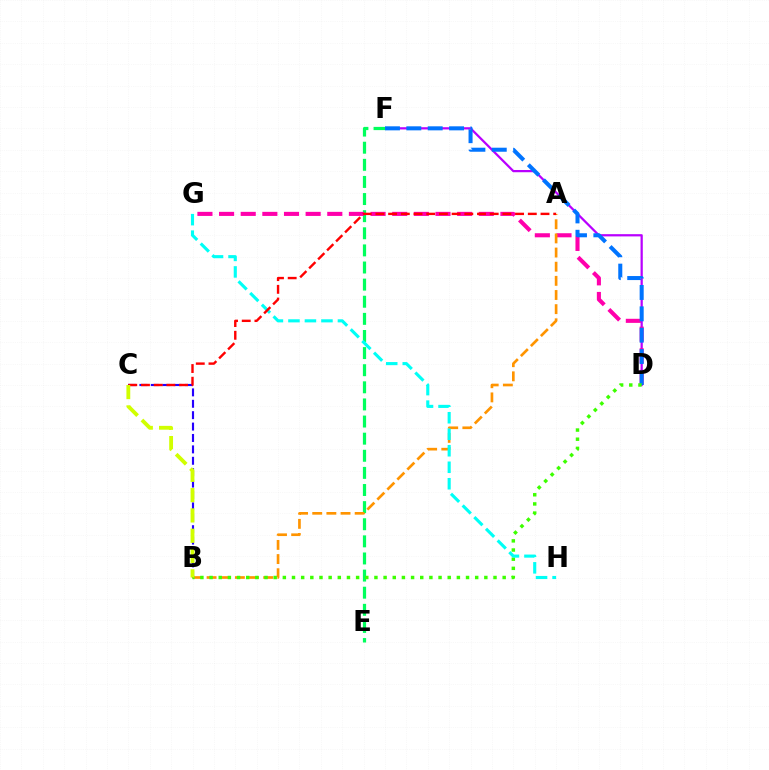{('D', 'F'): [{'color': '#b900ff', 'line_style': 'solid', 'thickness': 1.61}, {'color': '#0074ff', 'line_style': 'dashed', 'thickness': 2.9}], ('B', 'C'): [{'color': '#2500ff', 'line_style': 'dashed', 'thickness': 1.55}, {'color': '#d1ff00', 'line_style': 'dashed', 'thickness': 2.76}], ('E', 'F'): [{'color': '#00ff5c', 'line_style': 'dashed', 'thickness': 2.33}], ('D', 'G'): [{'color': '#ff00ac', 'line_style': 'dashed', 'thickness': 2.94}], ('A', 'B'): [{'color': '#ff9400', 'line_style': 'dashed', 'thickness': 1.92}], ('B', 'D'): [{'color': '#3dff00', 'line_style': 'dotted', 'thickness': 2.49}], ('G', 'H'): [{'color': '#00fff6', 'line_style': 'dashed', 'thickness': 2.24}], ('A', 'C'): [{'color': '#ff0000', 'line_style': 'dashed', 'thickness': 1.73}]}